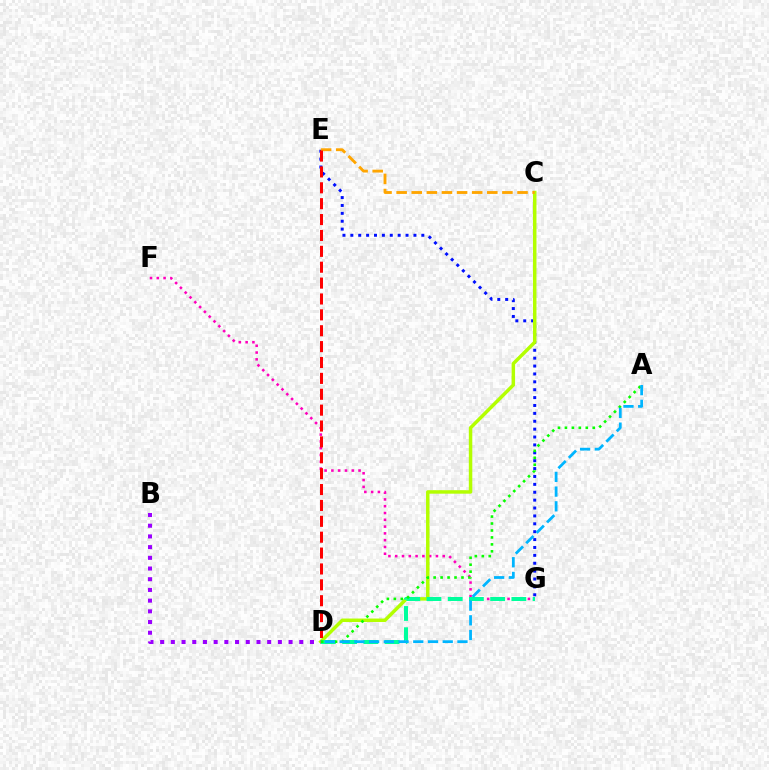{('F', 'G'): [{'color': '#ff00bd', 'line_style': 'dotted', 'thickness': 1.84}], ('E', 'G'): [{'color': '#0010ff', 'line_style': 'dotted', 'thickness': 2.14}], ('C', 'D'): [{'color': '#b3ff00', 'line_style': 'solid', 'thickness': 2.51}], ('C', 'E'): [{'color': '#ffa500', 'line_style': 'dashed', 'thickness': 2.05}], ('D', 'G'): [{'color': '#00ff9d', 'line_style': 'dashed', 'thickness': 2.88}], ('A', 'D'): [{'color': '#08ff00', 'line_style': 'dotted', 'thickness': 1.89}, {'color': '#00b5ff', 'line_style': 'dashed', 'thickness': 2.0}], ('D', 'E'): [{'color': '#ff0000', 'line_style': 'dashed', 'thickness': 2.16}], ('B', 'D'): [{'color': '#9b00ff', 'line_style': 'dotted', 'thickness': 2.91}]}